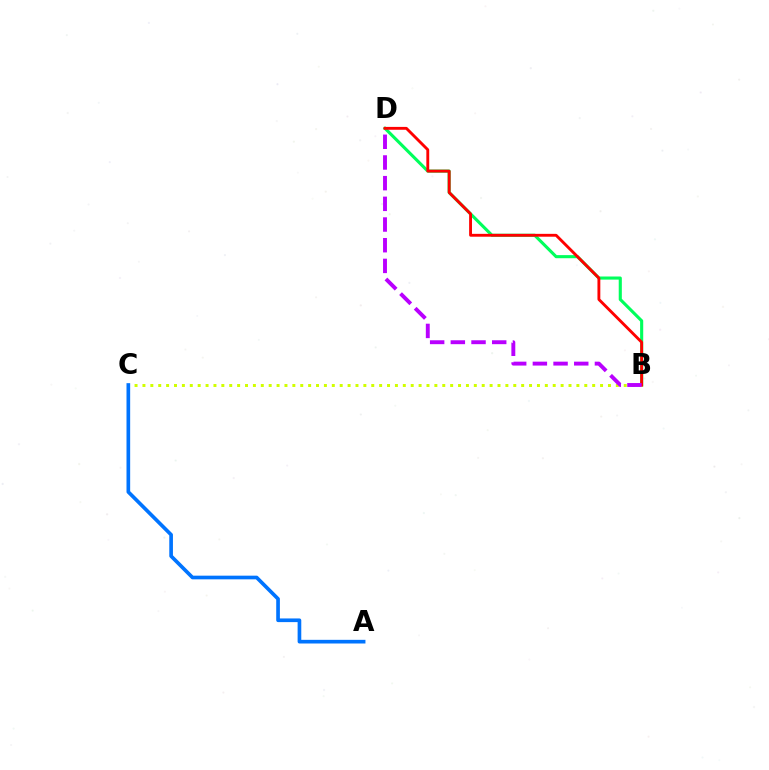{('B', 'D'): [{'color': '#00ff5c', 'line_style': 'solid', 'thickness': 2.24}, {'color': '#ff0000', 'line_style': 'solid', 'thickness': 2.06}, {'color': '#b900ff', 'line_style': 'dashed', 'thickness': 2.81}], ('B', 'C'): [{'color': '#d1ff00', 'line_style': 'dotted', 'thickness': 2.14}], ('A', 'C'): [{'color': '#0074ff', 'line_style': 'solid', 'thickness': 2.64}]}